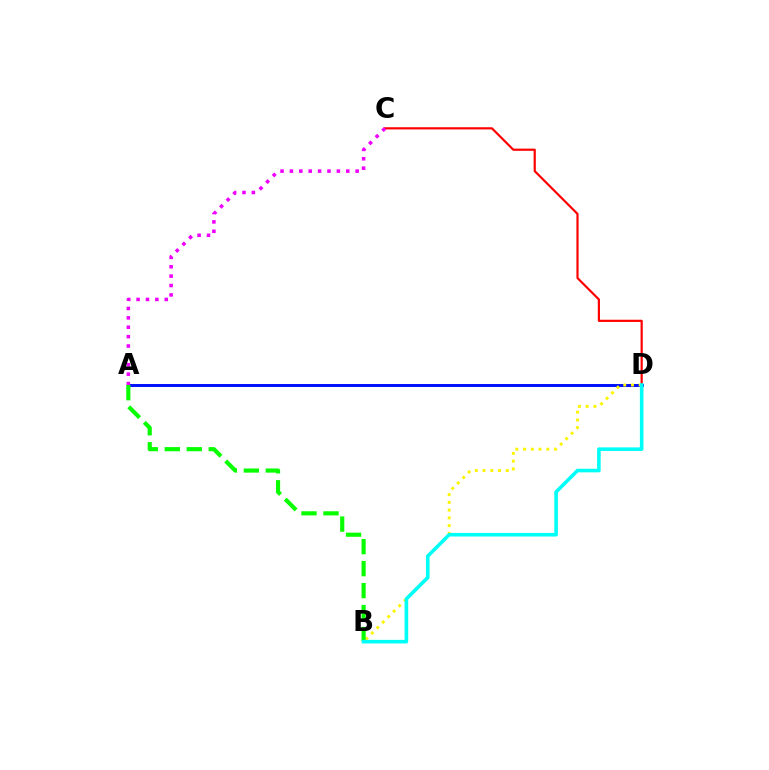{('A', 'D'): [{'color': '#0010ff', 'line_style': 'solid', 'thickness': 2.13}], ('B', 'D'): [{'color': '#fcf500', 'line_style': 'dotted', 'thickness': 2.1}, {'color': '#00fff6', 'line_style': 'solid', 'thickness': 2.58}], ('C', 'D'): [{'color': '#ff0000', 'line_style': 'solid', 'thickness': 1.58}], ('A', 'C'): [{'color': '#ee00ff', 'line_style': 'dotted', 'thickness': 2.55}], ('A', 'B'): [{'color': '#08ff00', 'line_style': 'dashed', 'thickness': 2.99}]}